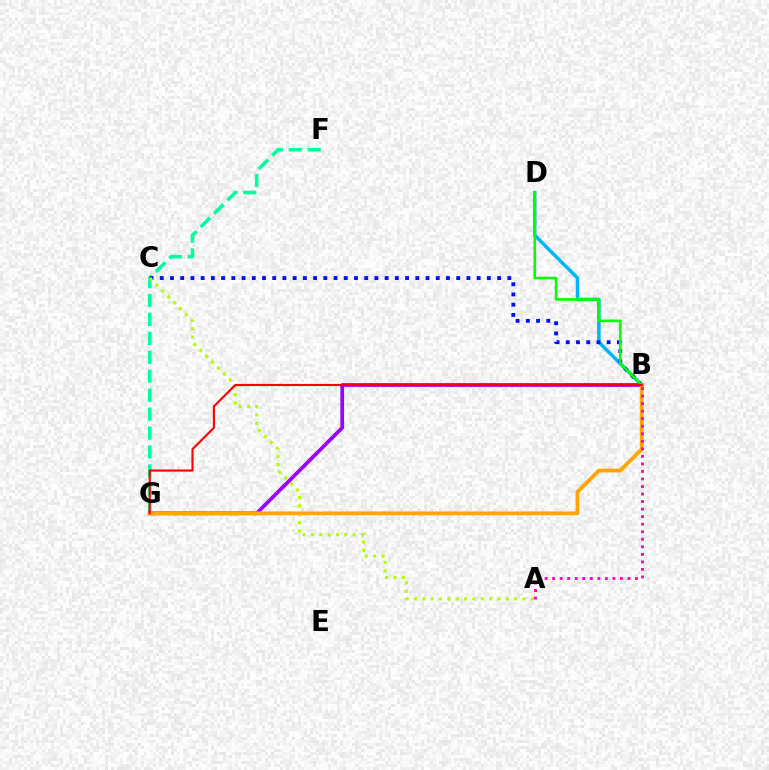{('F', 'G'): [{'color': '#00ff9d', 'line_style': 'dashed', 'thickness': 2.57}], ('B', 'D'): [{'color': '#00b5ff', 'line_style': 'solid', 'thickness': 2.51}, {'color': '#08ff00', 'line_style': 'solid', 'thickness': 1.88}], ('B', 'G'): [{'color': '#9b00ff', 'line_style': 'solid', 'thickness': 2.7}, {'color': '#ffa500', 'line_style': 'solid', 'thickness': 2.74}, {'color': '#ff0000', 'line_style': 'solid', 'thickness': 1.53}], ('B', 'C'): [{'color': '#0010ff', 'line_style': 'dotted', 'thickness': 2.78}], ('A', 'C'): [{'color': '#b3ff00', 'line_style': 'dotted', 'thickness': 2.27}], ('A', 'B'): [{'color': '#ff00bd', 'line_style': 'dotted', 'thickness': 2.05}]}